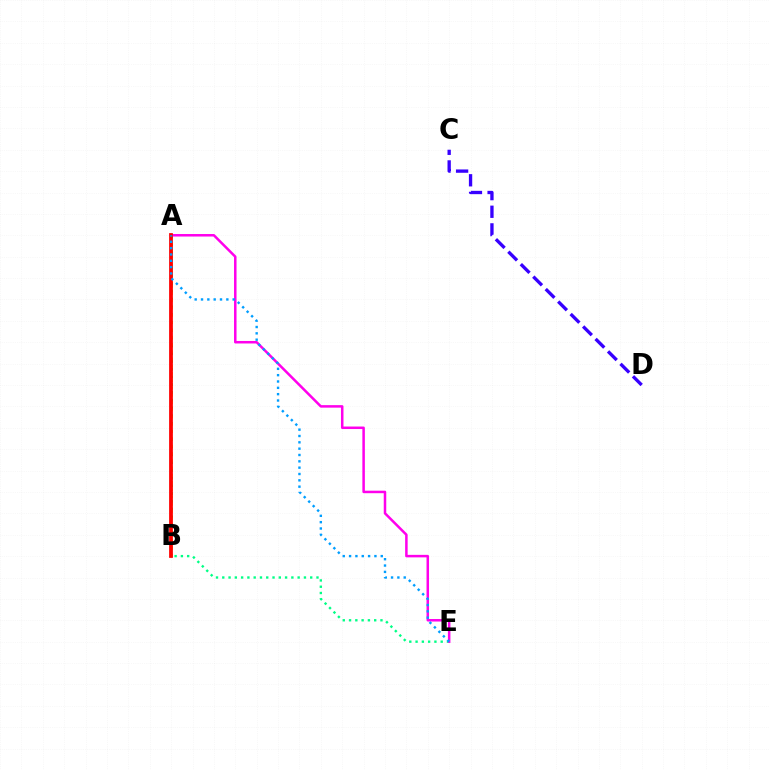{('A', 'B'): [{'color': '#4fff00', 'line_style': 'dotted', 'thickness': 2.11}, {'color': '#ffd500', 'line_style': 'dotted', 'thickness': 1.97}, {'color': '#ff0000', 'line_style': 'solid', 'thickness': 2.71}], ('B', 'E'): [{'color': '#00ff86', 'line_style': 'dotted', 'thickness': 1.71}], ('A', 'E'): [{'color': '#ff00ed', 'line_style': 'solid', 'thickness': 1.81}, {'color': '#009eff', 'line_style': 'dotted', 'thickness': 1.72}], ('C', 'D'): [{'color': '#3700ff', 'line_style': 'dashed', 'thickness': 2.39}]}